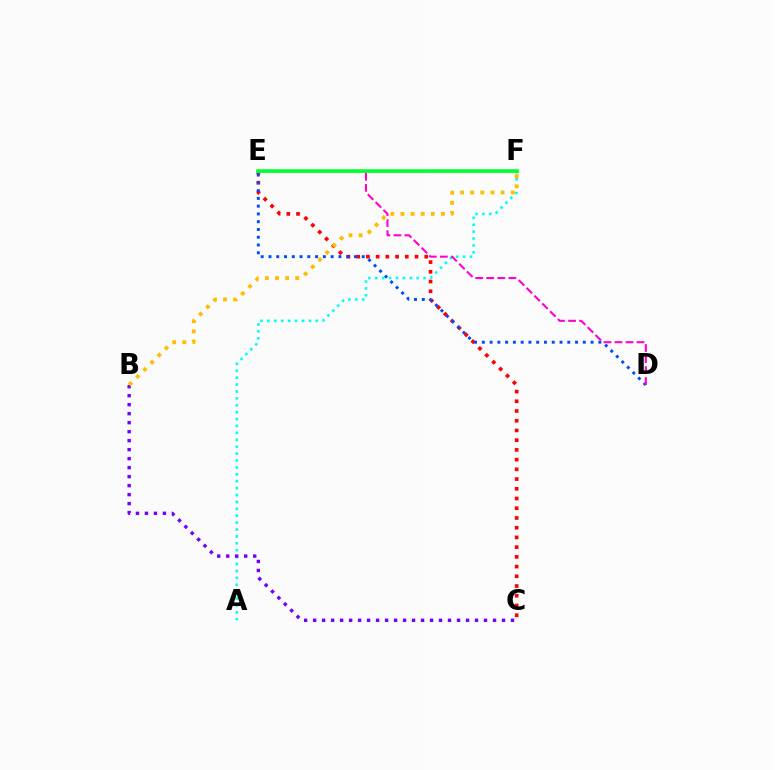{('A', 'F'): [{'color': '#00fff6', 'line_style': 'dotted', 'thickness': 1.88}], ('C', 'E'): [{'color': '#ff0000', 'line_style': 'dotted', 'thickness': 2.64}], ('D', 'E'): [{'color': '#004bff', 'line_style': 'dotted', 'thickness': 2.11}, {'color': '#ff00cf', 'line_style': 'dashed', 'thickness': 1.5}], ('B', 'C'): [{'color': '#7200ff', 'line_style': 'dotted', 'thickness': 2.44}], ('E', 'F'): [{'color': '#84ff00', 'line_style': 'solid', 'thickness': 2.08}, {'color': '#00ff39', 'line_style': 'solid', 'thickness': 2.54}], ('B', 'F'): [{'color': '#ffbd00', 'line_style': 'dotted', 'thickness': 2.75}]}